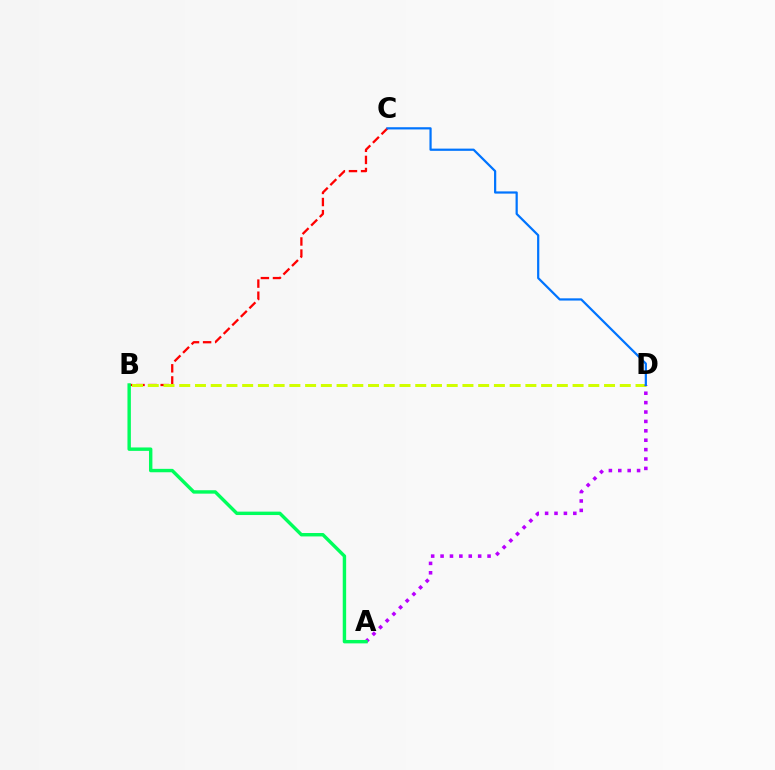{('B', 'C'): [{'color': '#ff0000', 'line_style': 'dashed', 'thickness': 1.64}], ('B', 'D'): [{'color': '#d1ff00', 'line_style': 'dashed', 'thickness': 2.14}], ('A', 'D'): [{'color': '#b900ff', 'line_style': 'dotted', 'thickness': 2.55}], ('A', 'B'): [{'color': '#00ff5c', 'line_style': 'solid', 'thickness': 2.46}], ('C', 'D'): [{'color': '#0074ff', 'line_style': 'solid', 'thickness': 1.6}]}